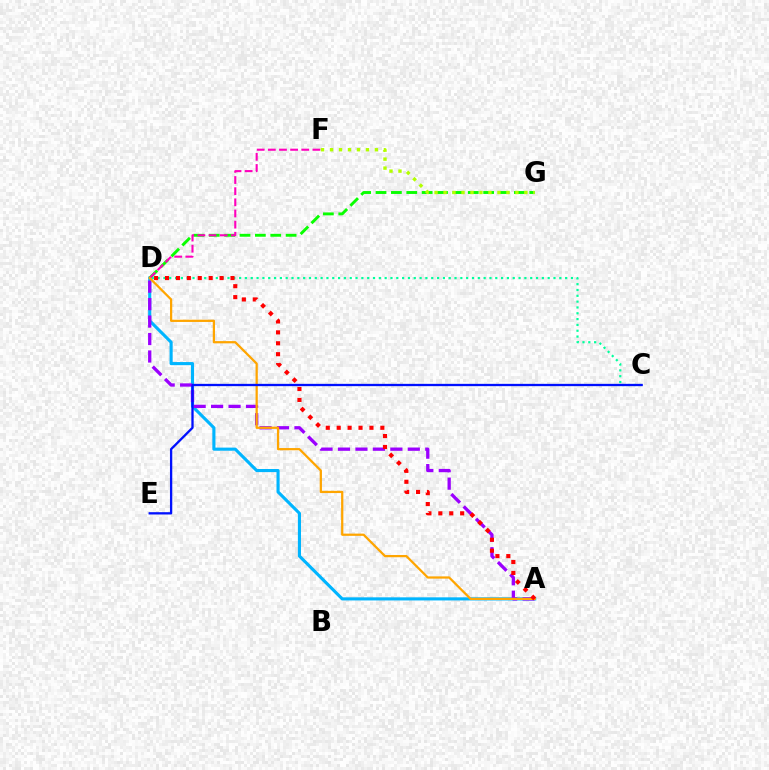{('A', 'D'): [{'color': '#00b5ff', 'line_style': 'solid', 'thickness': 2.24}, {'color': '#9b00ff', 'line_style': 'dashed', 'thickness': 2.37}, {'color': '#ffa500', 'line_style': 'solid', 'thickness': 1.61}, {'color': '#ff0000', 'line_style': 'dotted', 'thickness': 2.97}], ('D', 'G'): [{'color': '#08ff00', 'line_style': 'dashed', 'thickness': 2.09}], ('C', 'D'): [{'color': '#00ff9d', 'line_style': 'dotted', 'thickness': 1.58}], ('D', 'F'): [{'color': '#ff00bd', 'line_style': 'dashed', 'thickness': 1.51}], ('C', 'E'): [{'color': '#0010ff', 'line_style': 'solid', 'thickness': 1.66}], ('F', 'G'): [{'color': '#b3ff00', 'line_style': 'dotted', 'thickness': 2.44}]}